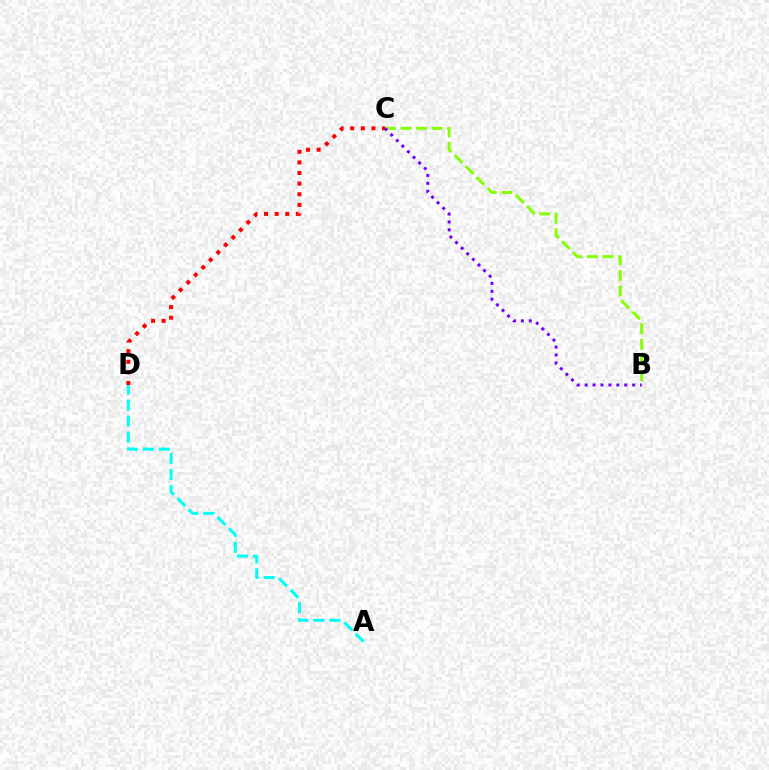{('C', 'D'): [{'color': '#ff0000', 'line_style': 'dotted', 'thickness': 2.88}], ('A', 'D'): [{'color': '#00fff6', 'line_style': 'dashed', 'thickness': 2.17}], ('B', 'C'): [{'color': '#84ff00', 'line_style': 'dashed', 'thickness': 2.11}, {'color': '#7200ff', 'line_style': 'dotted', 'thickness': 2.15}]}